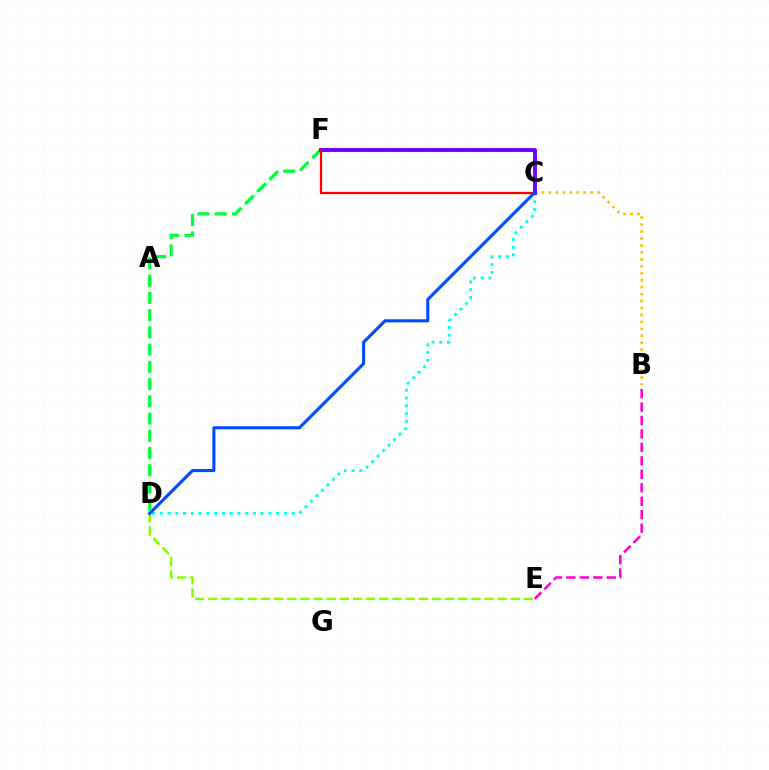{('B', 'C'): [{'color': '#ffbd00', 'line_style': 'dotted', 'thickness': 1.89}], ('D', 'F'): [{'color': '#00ff39', 'line_style': 'dashed', 'thickness': 2.34}], ('C', 'D'): [{'color': '#00fff6', 'line_style': 'dotted', 'thickness': 2.11}, {'color': '#004bff', 'line_style': 'solid', 'thickness': 2.23}], ('B', 'E'): [{'color': '#ff00cf', 'line_style': 'dashed', 'thickness': 1.83}], ('C', 'F'): [{'color': '#7200ff', 'line_style': 'solid', 'thickness': 2.81}, {'color': '#ff0000', 'line_style': 'solid', 'thickness': 1.66}], ('D', 'E'): [{'color': '#84ff00', 'line_style': 'dashed', 'thickness': 1.79}]}